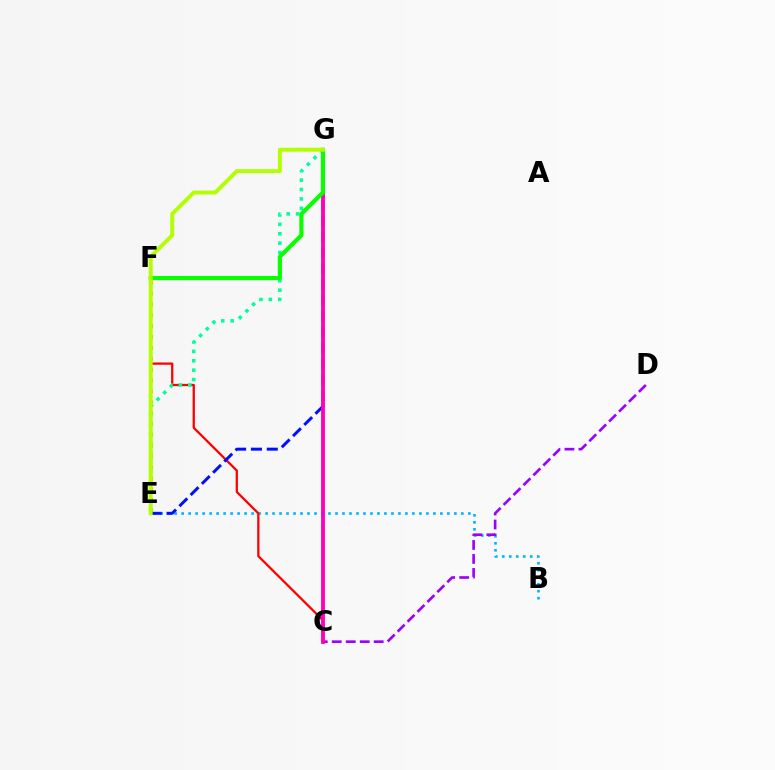{('B', 'E'): [{'color': '#00b5ff', 'line_style': 'dotted', 'thickness': 1.9}], ('C', 'D'): [{'color': '#9b00ff', 'line_style': 'dashed', 'thickness': 1.9}], ('C', 'F'): [{'color': '#ff0000', 'line_style': 'solid', 'thickness': 1.63}], ('E', 'F'): [{'color': '#ffa500', 'line_style': 'dotted', 'thickness': 2.95}], ('E', 'G'): [{'color': '#0010ff', 'line_style': 'dashed', 'thickness': 2.15}, {'color': '#00ff9d', 'line_style': 'dotted', 'thickness': 2.55}, {'color': '#b3ff00', 'line_style': 'solid', 'thickness': 2.83}], ('C', 'G'): [{'color': '#ff00bd', 'line_style': 'solid', 'thickness': 2.77}], ('F', 'G'): [{'color': '#08ff00', 'line_style': 'solid', 'thickness': 2.98}]}